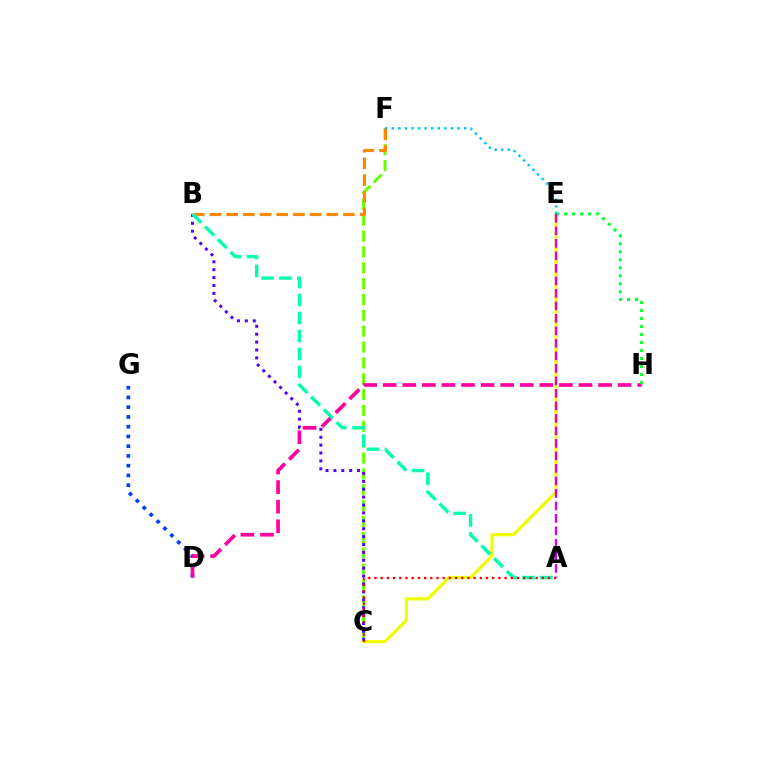{('C', 'F'): [{'color': '#66ff00', 'line_style': 'dashed', 'thickness': 2.15}], ('B', 'F'): [{'color': '#ff8800', 'line_style': 'dashed', 'thickness': 2.27}], ('C', 'E'): [{'color': '#eeff00', 'line_style': 'solid', 'thickness': 2.28}], ('D', 'G'): [{'color': '#003fff', 'line_style': 'dotted', 'thickness': 2.65}], ('B', 'C'): [{'color': '#4f00ff', 'line_style': 'dotted', 'thickness': 2.15}], ('D', 'H'): [{'color': '#ff00a0', 'line_style': 'dashed', 'thickness': 2.66}], ('E', 'H'): [{'color': '#00ff27', 'line_style': 'dotted', 'thickness': 2.17}], ('A', 'B'): [{'color': '#00ffaf', 'line_style': 'dashed', 'thickness': 2.44}], ('E', 'F'): [{'color': '#00c7ff', 'line_style': 'dotted', 'thickness': 1.79}], ('A', 'C'): [{'color': '#ff0000', 'line_style': 'dotted', 'thickness': 1.68}], ('A', 'E'): [{'color': '#d600ff', 'line_style': 'dashed', 'thickness': 1.7}]}